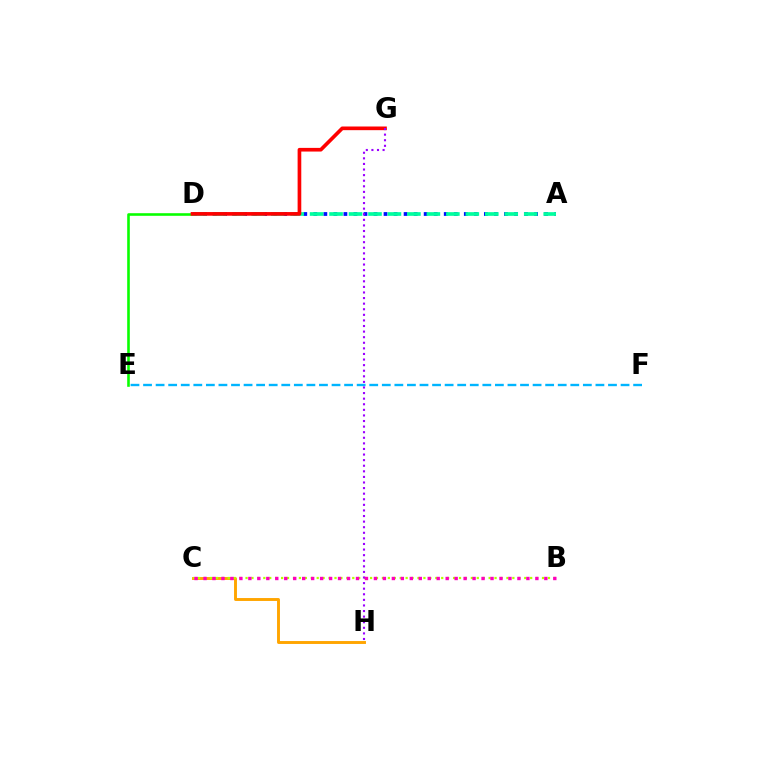{('E', 'F'): [{'color': '#00b5ff', 'line_style': 'dashed', 'thickness': 1.71}], ('A', 'D'): [{'color': '#0010ff', 'line_style': 'dotted', 'thickness': 2.73}, {'color': '#00ff9d', 'line_style': 'dashed', 'thickness': 2.64}], ('D', 'E'): [{'color': '#08ff00', 'line_style': 'solid', 'thickness': 1.87}], ('C', 'H'): [{'color': '#ffa500', 'line_style': 'solid', 'thickness': 2.1}], ('B', 'C'): [{'color': '#b3ff00', 'line_style': 'dotted', 'thickness': 1.61}, {'color': '#ff00bd', 'line_style': 'dotted', 'thickness': 2.44}], ('D', 'G'): [{'color': '#ff0000', 'line_style': 'solid', 'thickness': 2.64}], ('G', 'H'): [{'color': '#9b00ff', 'line_style': 'dotted', 'thickness': 1.52}]}